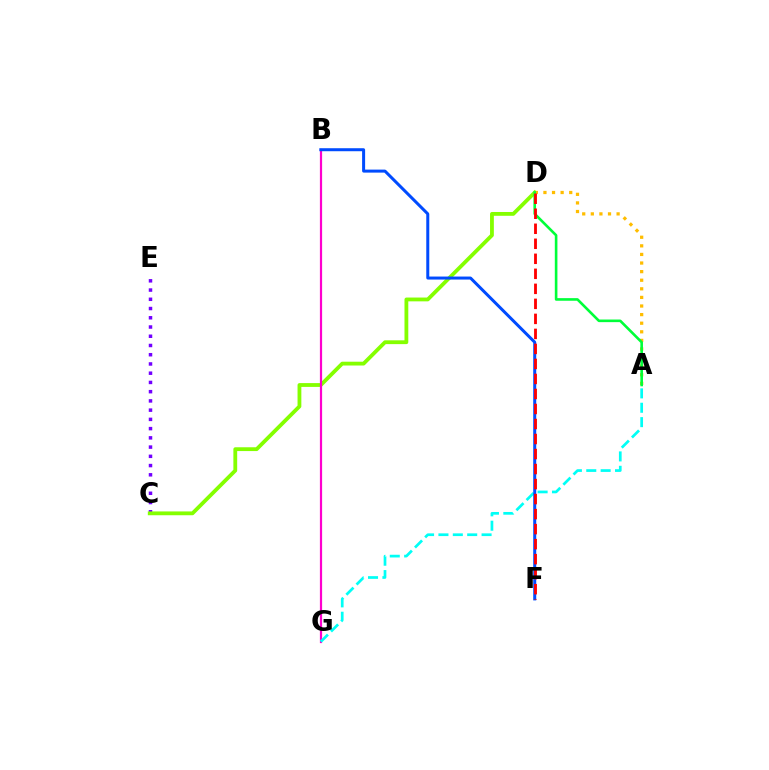{('C', 'E'): [{'color': '#7200ff', 'line_style': 'dotted', 'thickness': 2.51}], ('C', 'D'): [{'color': '#84ff00', 'line_style': 'solid', 'thickness': 2.74}], ('B', 'G'): [{'color': '#ff00cf', 'line_style': 'solid', 'thickness': 1.59}], ('A', 'G'): [{'color': '#00fff6', 'line_style': 'dashed', 'thickness': 1.95}], ('B', 'F'): [{'color': '#004bff', 'line_style': 'solid', 'thickness': 2.17}], ('A', 'D'): [{'color': '#ffbd00', 'line_style': 'dotted', 'thickness': 2.34}, {'color': '#00ff39', 'line_style': 'solid', 'thickness': 1.88}], ('D', 'F'): [{'color': '#ff0000', 'line_style': 'dashed', 'thickness': 2.04}]}